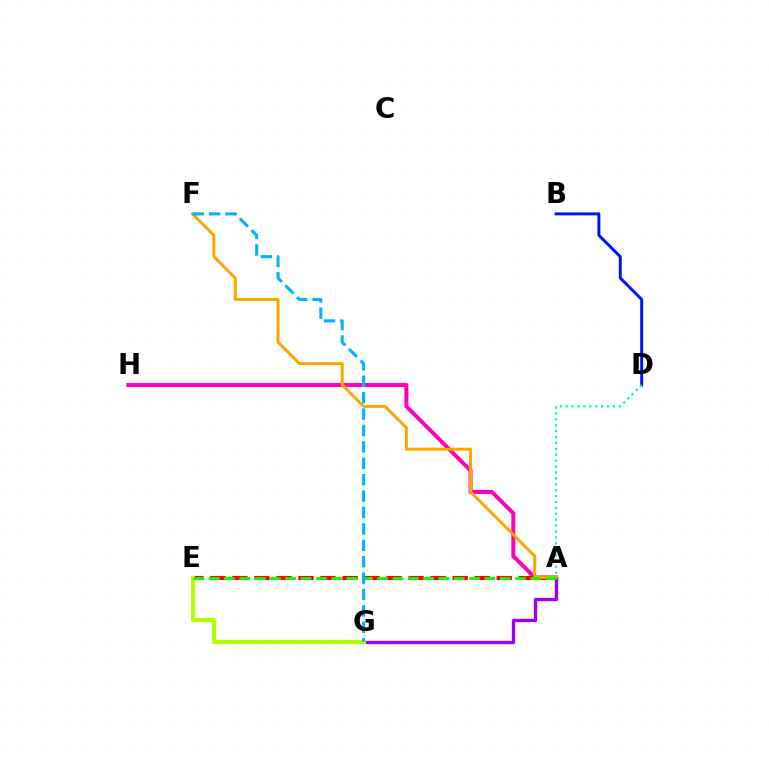{('A', 'H'): [{'color': '#ff00bd', 'line_style': 'solid', 'thickness': 2.89}], ('A', 'E'): [{'color': '#ff0000', 'line_style': 'dashed', 'thickness': 2.99}, {'color': '#08ff00', 'line_style': 'dashed', 'thickness': 2.08}], ('A', 'G'): [{'color': '#9b00ff', 'line_style': 'solid', 'thickness': 2.38}], ('A', 'F'): [{'color': '#ffa500', 'line_style': 'solid', 'thickness': 2.14}], ('E', 'G'): [{'color': '#b3ff00', 'line_style': 'solid', 'thickness': 2.87}], ('B', 'D'): [{'color': '#0010ff', 'line_style': 'solid', 'thickness': 2.11}], ('F', 'G'): [{'color': '#00b5ff', 'line_style': 'dashed', 'thickness': 2.23}], ('A', 'D'): [{'color': '#00ff9d', 'line_style': 'dotted', 'thickness': 1.6}]}